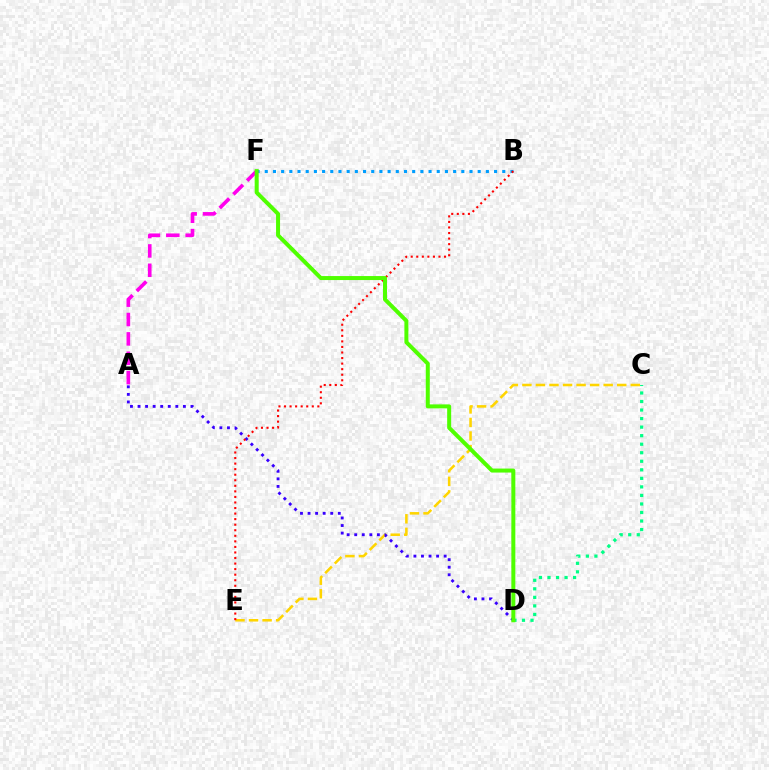{('C', 'D'): [{'color': '#00ff86', 'line_style': 'dotted', 'thickness': 2.32}], ('C', 'E'): [{'color': '#ffd500', 'line_style': 'dashed', 'thickness': 1.84}], ('A', 'D'): [{'color': '#3700ff', 'line_style': 'dotted', 'thickness': 2.05}], ('A', 'F'): [{'color': '#ff00ed', 'line_style': 'dashed', 'thickness': 2.63}], ('B', 'F'): [{'color': '#009eff', 'line_style': 'dotted', 'thickness': 2.23}], ('B', 'E'): [{'color': '#ff0000', 'line_style': 'dotted', 'thickness': 1.51}], ('D', 'F'): [{'color': '#4fff00', 'line_style': 'solid', 'thickness': 2.88}]}